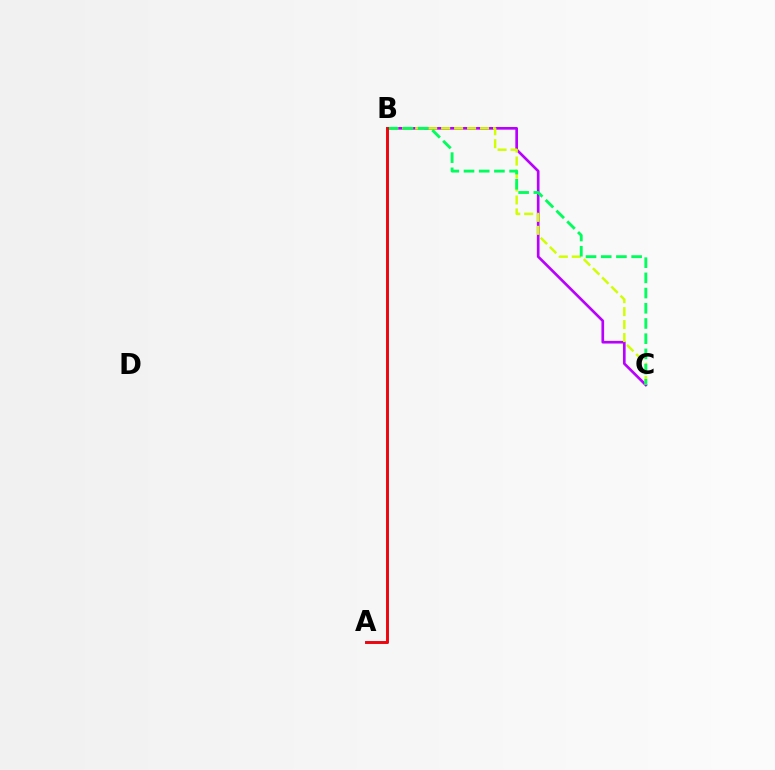{('B', 'C'): [{'color': '#b900ff', 'line_style': 'solid', 'thickness': 1.92}, {'color': '#d1ff00', 'line_style': 'dashed', 'thickness': 1.76}, {'color': '#00ff5c', 'line_style': 'dashed', 'thickness': 2.07}], ('A', 'B'): [{'color': '#0074ff', 'line_style': 'solid', 'thickness': 2.0}, {'color': '#ff0000', 'line_style': 'solid', 'thickness': 1.98}]}